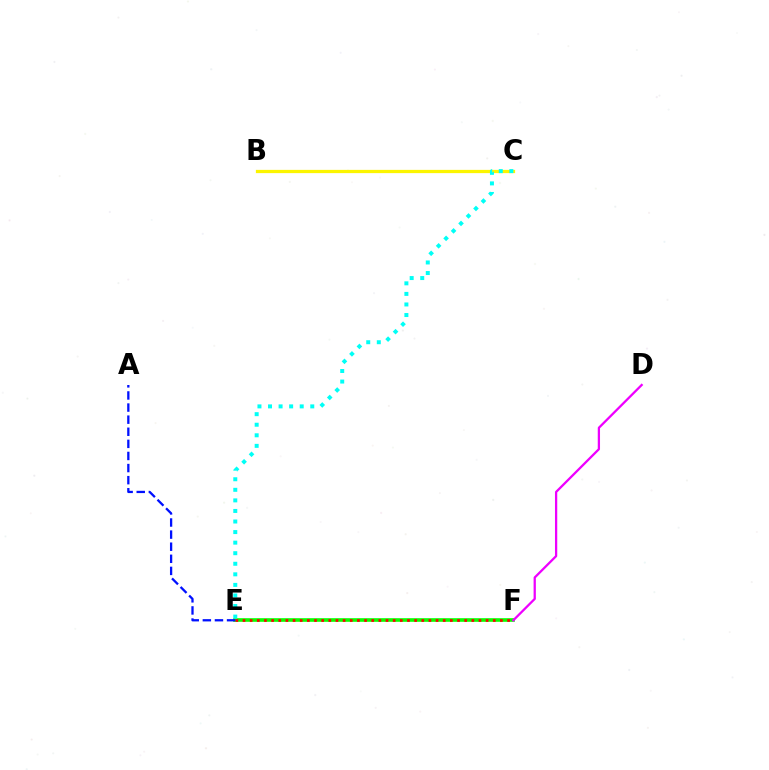{('E', 'F'): [{'color': '#08ff00', 'line_style': 'solid', 'thickness': 2.62}, {'color': '#ff0000', 'line_style': 'dotted', 'thickness': 1.94}], ('B', 'C'): [{'color': '#fcf500', 'line_style': 'solid', 'thickness': 2.34}], ('D', 'F'): [{'color': '#ee00ff', 'line_style': 'solid', 'thickness': 1.63}], ('C', 'E'): [{'color': '#00fff6', 'line_style': 'dotted', 'thickness': 2.87}], ('A', 'E'): [{'color': '#0010ff', 'line_style': 'dashed', 'thickness': 1.64}]}